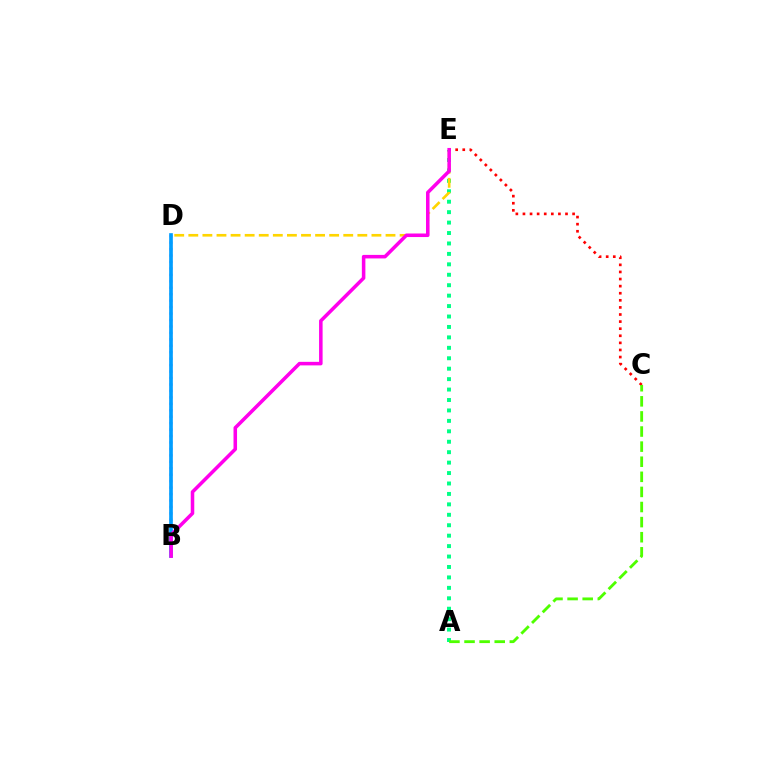{('A', 'E'): [{'color': '#00ff86', 'line_style': 'dotted', 'thickness': 2.84}], ('D', 'E'): [{'color': '#ffd500', 'line_style': 'dashed', 'thickness': 1.91}], ('B', 'D'): [{'color': '#3700ff', 'line_style': 'dotted', 'thickness': 1.75}, {'color': '#009eff', 'line_style': 'solid', 'thickness': 2.64}], ('C', 'E'): [{'color': '#ff0000', 'line_style': 'dotted', 'thickness': 1.93}], ('A', 'C'): [{'color': '#4fff00', 'line_style': 'dashed', 'thickness': 2.05}], ('B', 'E'): [{'color': '#ff00ed', 'line_style': 'solid', 'thickness': 2.55}]}